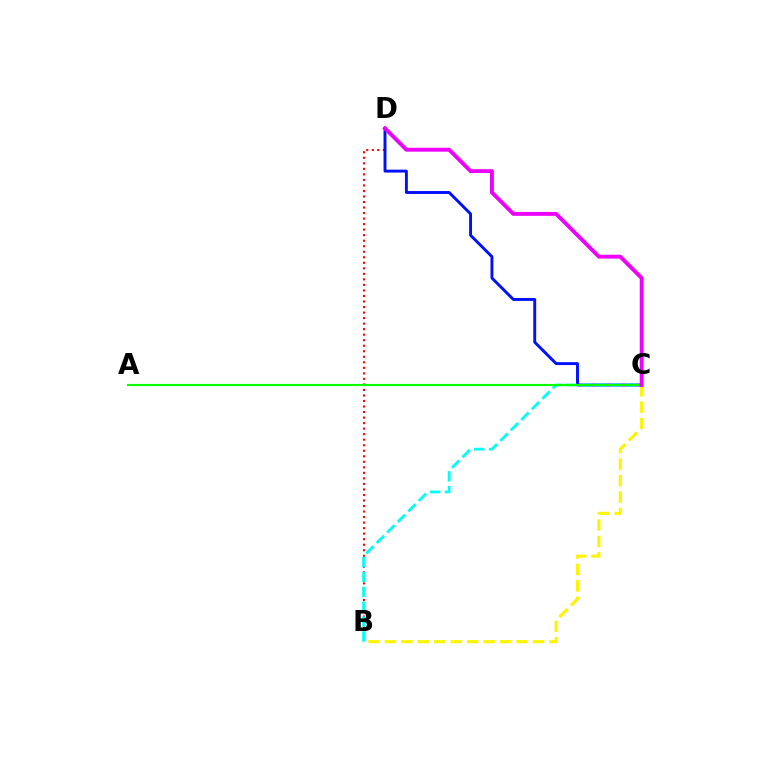{('B', 'D'): [{'color': '#ff0000', 'line_style': 'dotted', 'thickness': 1.5}], ('C', 'D'): [{'color': '#0010ff', 'line_style': 'solid', 'thickness': 2.1}, {'color': '#ee00ff', 'line_style': 'solid', 'thickness': 2.8}], ('B', 'C'): [{'color': '#00fff6', 'line_style': 'dashed', 'thickness': 2.02}, {'color': '#fcf500', 'line_style': 'dashed', 'thickness': 2.24}], ('A', 'C'): [{'color': '#08ff00', 'line_style': 'solid', 'thickness': 1.53}]}